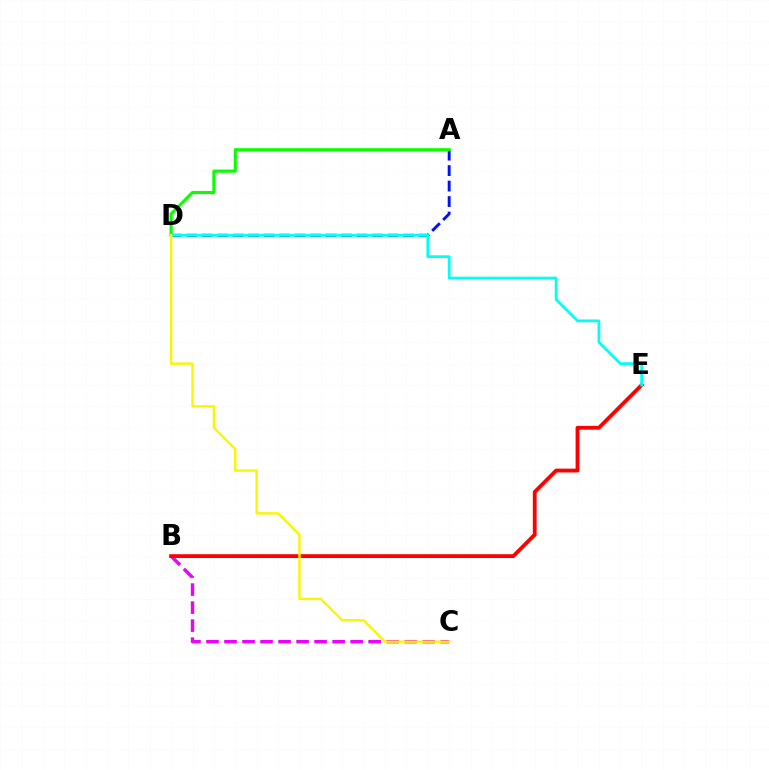{('B', 'C'): [{'color': '#ee00ff', 'line_style': 'dashed', 'thickness': 2.45}], ('A', 'D'): [{'color': '#0010ff', 'line_style': 'dashed', 'thickness': 2.1}, {'color': '#08ff00', 'line_style': 'solid', 'thickness': 2.25}], ('B', 'E'): [{'color': '#ff0000', 'line_style': 'solid', 'thickness': 2.75}], ('D', 'E'): [{'color': '#00fff6', 'line_style': 'solid', 'thickness': 1.99}], ('C', 'D'): [{'color': '#fcf500', 'line_style': 'solid', 'thickness': 1.72}]}